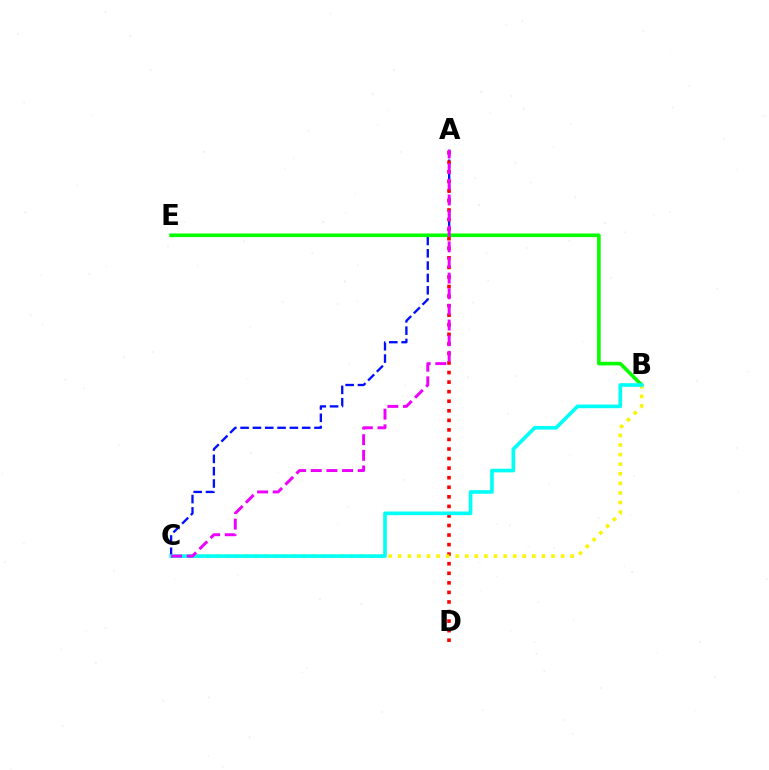{('A', 'C'): [{'color': '#0010ff', 'line_style': 'dashed', 'thickness': 1.67}, {'color': '#ee00ff', 'line_style': 'dashed', 'thickness': 2.12}], ('B', 'E'): [{'color': '#08ff00', 'line_style': 'solid', 'thickness': 2.6}], ('A', 'D'): [{'color': '#ff0000', 'line_style': 'dotted', 'thickness': 2.6}], ('B', 'C'): [{'color': '#fcf500', 'line_style': 'dotted', 'thickness': 2.6}, {'color': '#00fff6', 'line_style': 'solid', 'thickness': 2.62}]}